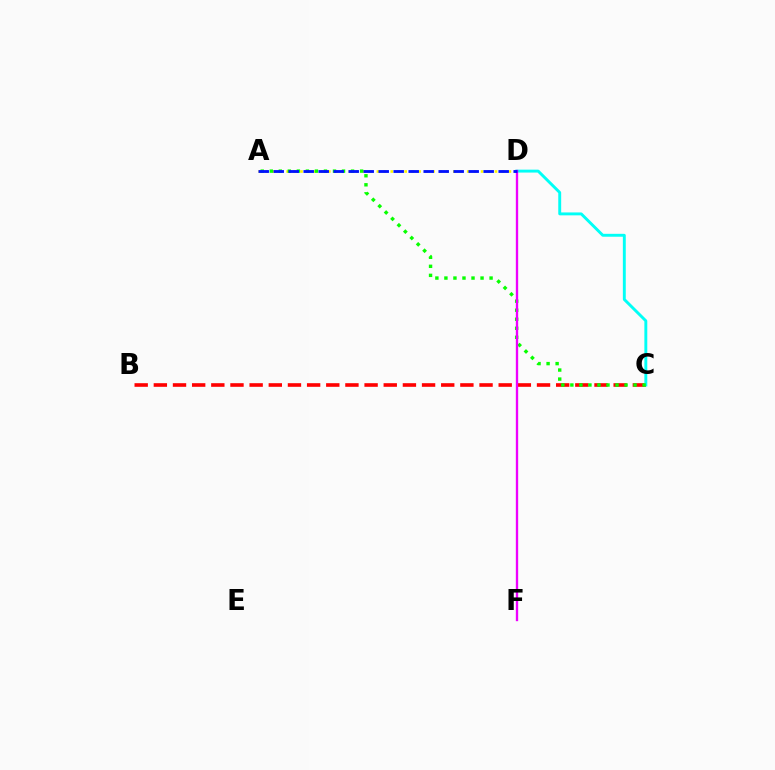{('B', 'C'): [{'color': '#ff0000', 'line_style': 'dashed', 'thickness': 2.6}], ('A', 'D'): [{'color': '#fcf500', 'line_style': 'dotted', 'thickness': 1.89}, {'color': '#0010ff', 'line_style': 'dashed', 'thickness': 2.04}], ('C', 'D'): [{'color': '#00fff6', 'line_style': 'solid', 'thickness': 2.09}], ('A', 'C'): [{'color': '#08ff00', 'line_style': 'dotted', 'thickness': 2.45}], ('D', 'F'): [{'color': '#ee00ff', 'line_style': 'solid', 'thickness': 1.68}]}